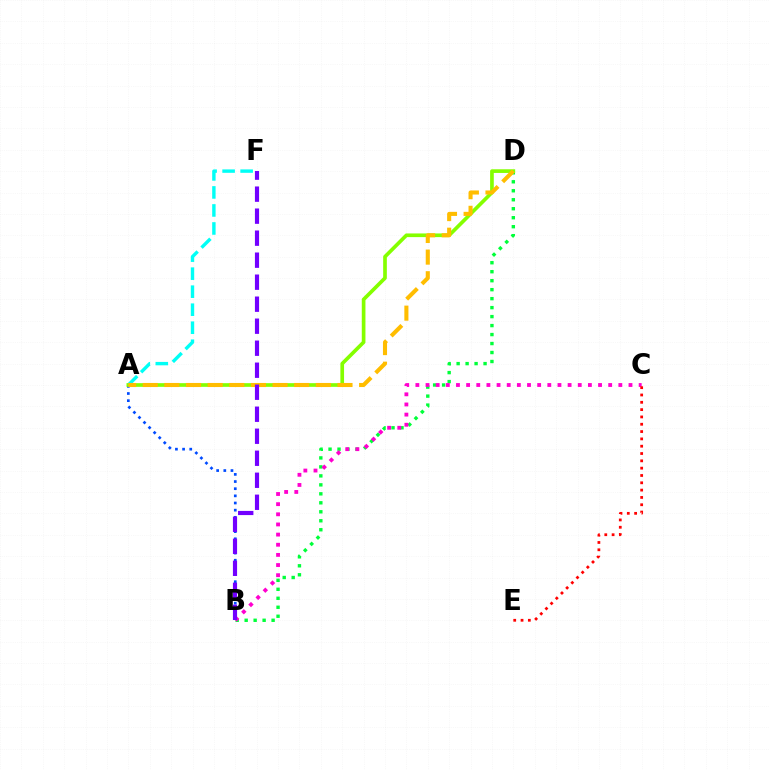{('A', 'B'): [{'color': '#004bff', 'line_style': 'dotted', 'thickness': 1.94}], ('A', 'F'): [{'color': '#00fff6', 'line_style': 'dashed', 'thickness': 2.45}], ('B', 'D'): [{'color': '#00ff39', 'line_style': 'dotted', 'thickness': 2.44}], ('B', 'C'): [{'color': '#ff00cf', 'line_style': 'dotted', 'thickness': 2.76}], ('A', 'D'): [{'color': '#84ff00', 'line_style': 'solid', 'thickness': 2.64}, {'color': '#ffbd00', 'line_style': 'dashed', 'thickness': 2.94}], ('B', 'F'): [{'color': '#7200ff', 'line_style': 'dashed', 'thickness': 2.99}], ('C', 'E'): [{'color': '#ff0000', 'line_style': 'dotted', 'thickness': 1.99}]}